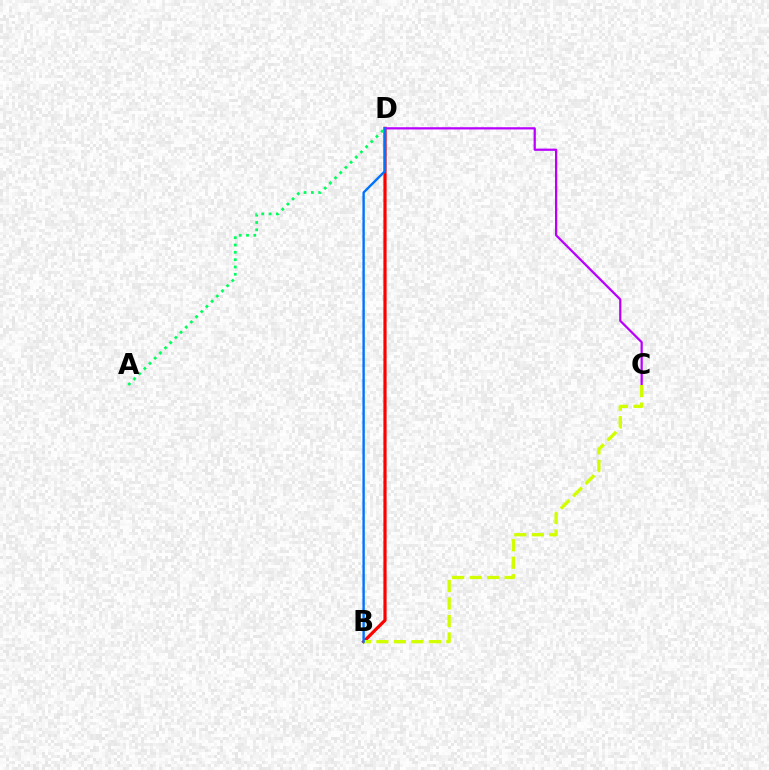{('B', 'D'): [{'color': '#ff0000', 'line_style': 'solid', 'thickness': 2.3}, {'color': '#0074ff', 'line_style': 'solid', 'thickness': 1.73}], ('A', 'D'): [{'color': '#00ff5c', 'line_style': 'dotted', 'thickness': 1.99}], ('C', 'D'): [{'color': '#b900ff', 'line_style': 'solid', 'thickness': 1.61}], ('B', 'C'): [{'color': '#d1ff00', 'line_style': 'dashed', 'thickness': 2.38}]}